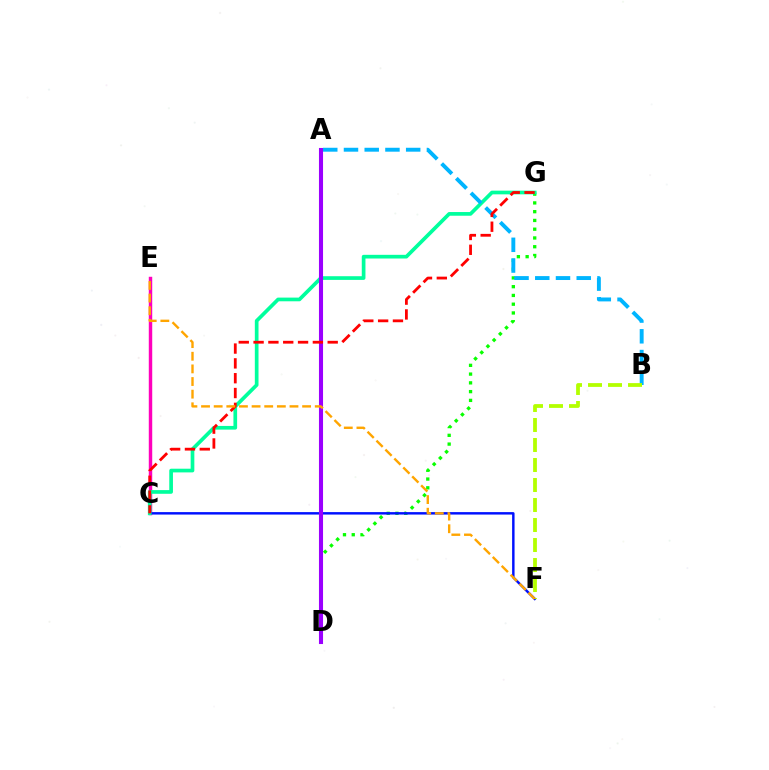{('D', 'G'): [{'color': '#08ff00', 'line_style': 'dotted', 'thickness': 2.38}], ('C', 'E'): [{'color': '#ff00bd', 'line_style': 'solid', 'thickness': 2.48}], ('C', 'F'): [{'color': '#0010ff', 'line_style': 'solid', 'thickness': 1.76}], ('C', 'G'): [{'color': '#00ff9d', 'line_style': 'solid', 'thickness': 2.66}, {'color': '#ff0000', 'line_style': 'dashed', 'thickness': 2.01}], ('A', 'B'): [{'color': '#00b5ff', 'line_style': 'dashed', 'thickness': 2.82}], ('A', 'D'): [{'color': '#9b00ff', 'line_style': 'solid', 'thickness': 2.94}], ('B', 'F'): [{'color': '#b3ff00', 'line_style': 'dashed', 'thickness': 2.72}], ('E', 'F'): [{'color': '#ffa500', 'line_style': 'dashed', 'thickness': 1.72}]}